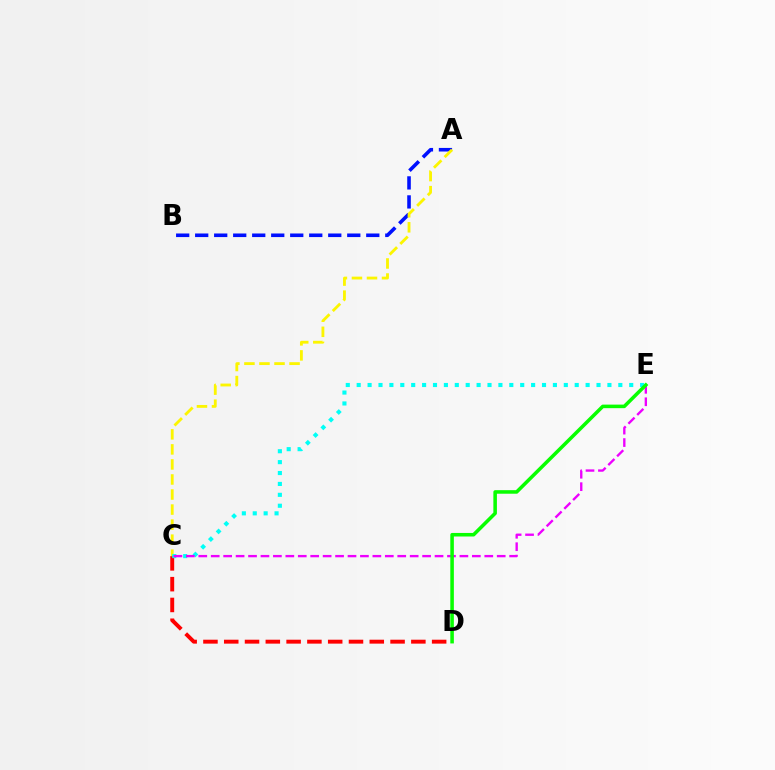{('A', 'B'): [{'color': '#0010ff', 'line_style': 'dashed', 'thickness': 2.58}], ('C', 'D'): [{'color': '#ff0000', 'line_style': 'dashed', 'thickness': 2.82}], ('A', 'C'): [{'color': '#fcf500', 'line_style': 'dashed', 'thickness': 2.04}], ('C', 'E'): [{'color': '#00fff6', 'line_style': 'dotted', 'thickness': 2.96}, {'color': '#ee00ff', 'line_style': 'dashed', 'thickness': 1.69}], ('D', 'E'): [{'color': '#08ff00', 'line_style': 'solid', 'thickness': 2.55}]}